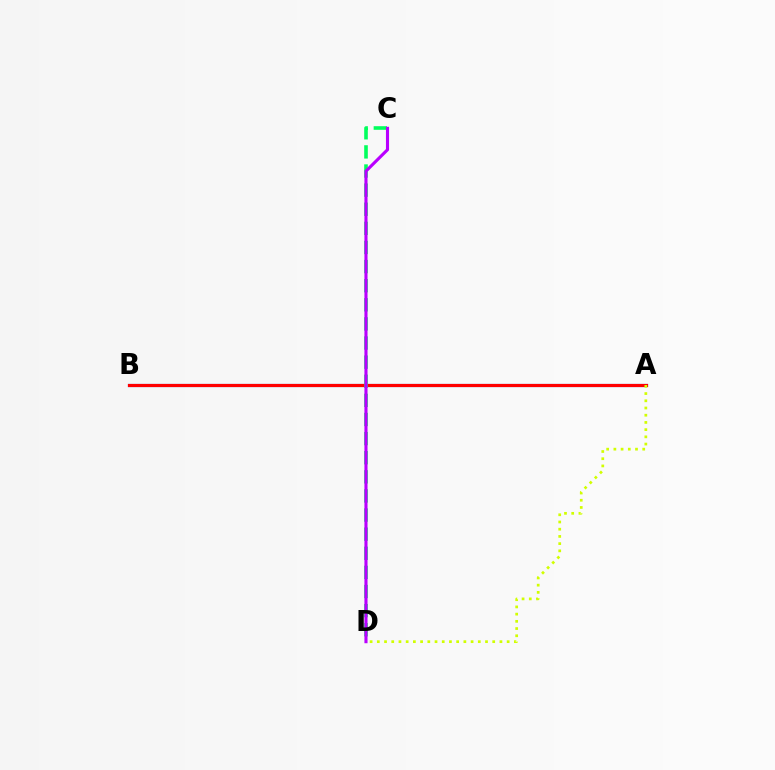{('A', 'B'): [{'color': '#0074ff', 'line_style': 'solid', 'thickness': 2.26}, {'color': '#ff0000', 'line_style': 'solid', 'thickness': 2.28}], ('A', 'D'): [{'color': '#d1ff00', 'line_style': 'dotted', 'thickness': 1.96}], ('C', 'D'): [{'color': '#00ff5c', 'line_style': 'dashed', 'thickness': 2.6}, {'color': '#b900ff', 'line_style': 'solid', 'thickness': 2.23}]}